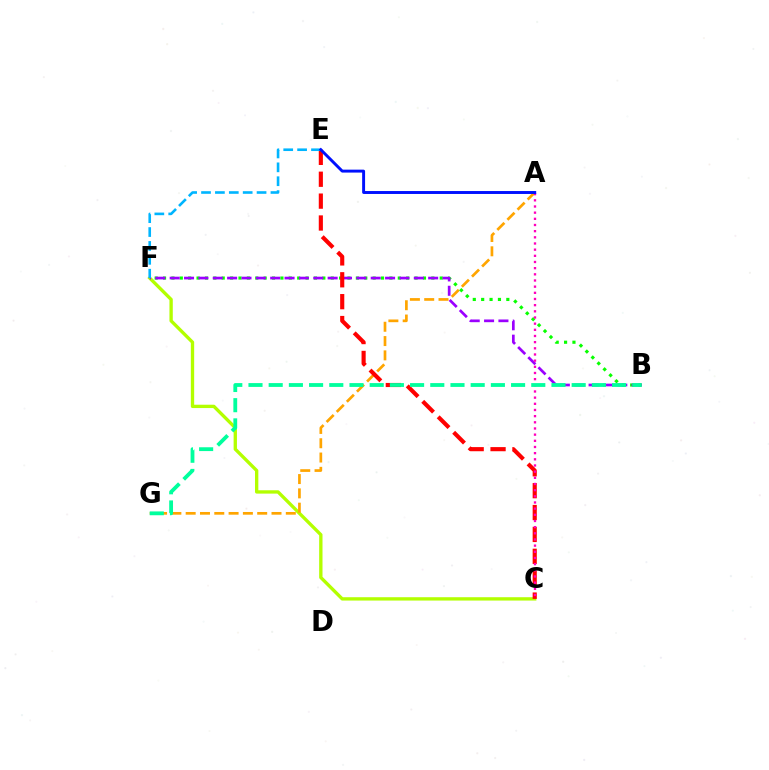{('C', 'F'): [{'color': '#b3ff00', 'line_style': 'solid', 'thickness': 2.4}], ('A', 'G'): [{'color': '#ffa500', 'line_style': 'dashed', 'thickness': 1.94}], ('B', 'F'): [{'color': '#08ff00', 'line_style': 'dotted', 'thickness': 2.28}, {'color': '#9b00ff', 'line_style': 'dashed', 'thickness': 1.95}], ('C', 'E'): [{'color': '#ff0000', 'line_style': 'dashed', 'thickness': 2.97}], ('A', 'C'): [{'color': '#ff00bd', 'line_style': 'dotted', 'thickness': 1.68}], ('E', 'F'): [{'color': '#00b5ff', 'line_style': 'dashed', 'thickness': 1.89}], ('B', 'G'): [{'color': '#00ff9d', 'line_style': 'dashed', 'thickness': 2.74}], ('A', 'E'): [{'color': '#0010ff', 'line_style': 'solid', 'thickness': 2.11}]}